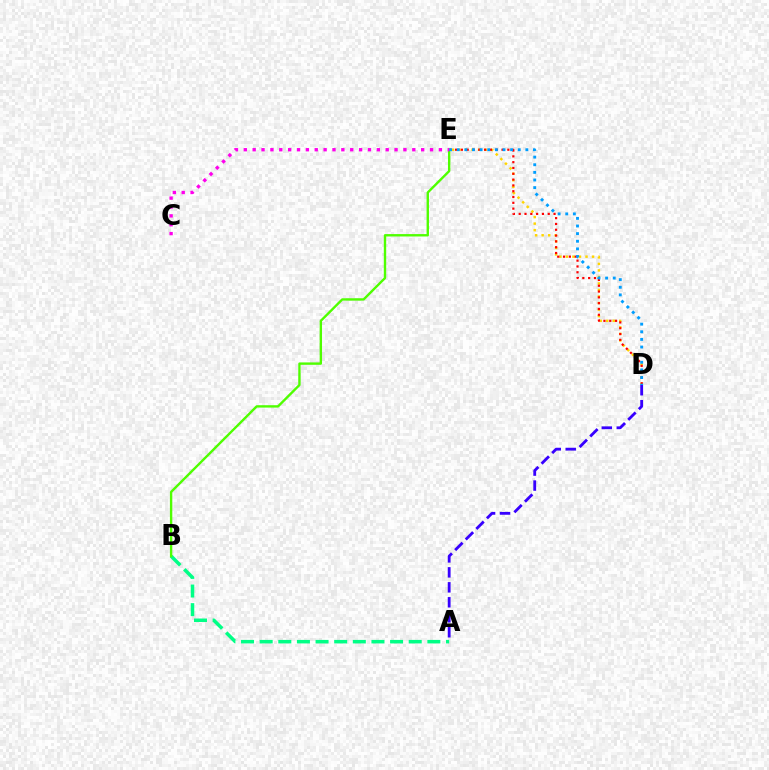{('D', 'E'): [{'color': '#ffd500', 'line_style': 'dotted', 'thickness': 1.77}, {'color': '#ff0000', 'line_style': 'dotted', 'thickness': 1.58}, {'color': '#009eff', 'line_style': 'dotted', 'thickness': 2.07}], ('A', 'B'): [{'color': '#00ff86', 'line_style': 'dashed', 'thickness': 2.53}], ('B', 'E'): [{'color': '#4fff00', 'line_style': 'solid', 'thickness': 1.72}], ('C', 'E'): [{'color': '#ff00ed', 'line_style': 'dotted', 'thickness': 2.41}], ('A', 'D'): [{'color': '#3700ff', 'line_style': 'dashed', 'thickness': 2.03}]}